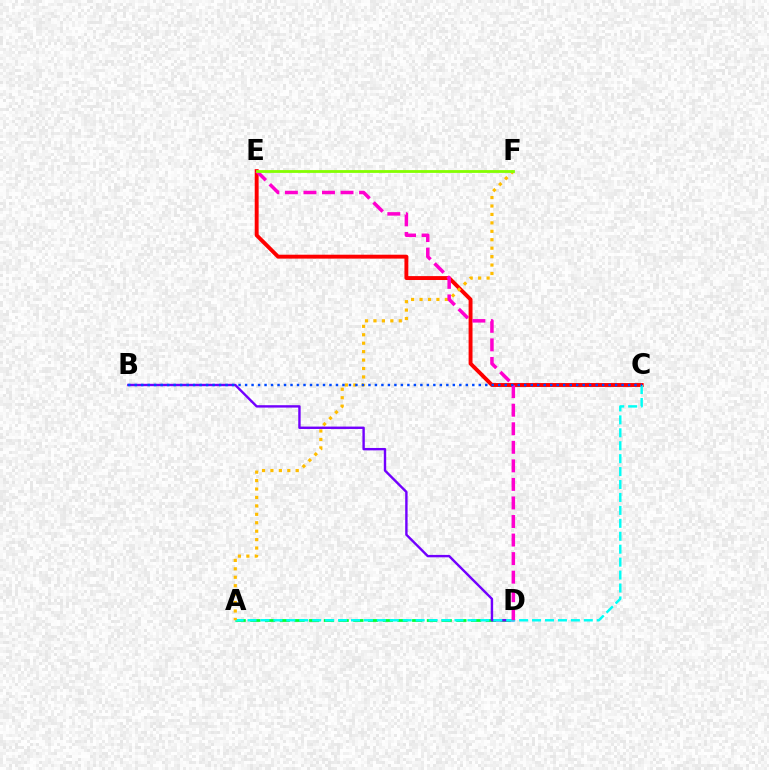{('A', 'D'): [{'color': '#00ff39', 'line_style': 'dashed', 'thickness': 2.0}], ('C', 'E'): [{'color': '#ff0000', 'line_style': 'solid', 'thickness': 2.82}], ('B', 'D'): [{'color': '#7200ff', 'line_style': 'solid', 'thickness': 1.73}], ('A', 'C'): [{'color': '#00fff6', 'line_style': 'dashed', 'thickness': 1.76}], ('A', 'F'): [{'color': '#ffbd00', 'line_style': 'dotted', 'thickness': 2.29}], ('D', 'E'): [{'color': '#ff00cf', 'line_style': 'dashed', 'thickness': 2.52}], ('B', 'C'): [{'color': '#004bff', 'line_style': 'dotted', 'thickness': 1.76}], ('E', 'F'): [{'color': '#84ff00', 'line_style': 'solid', 'thickness': 2.01}]}